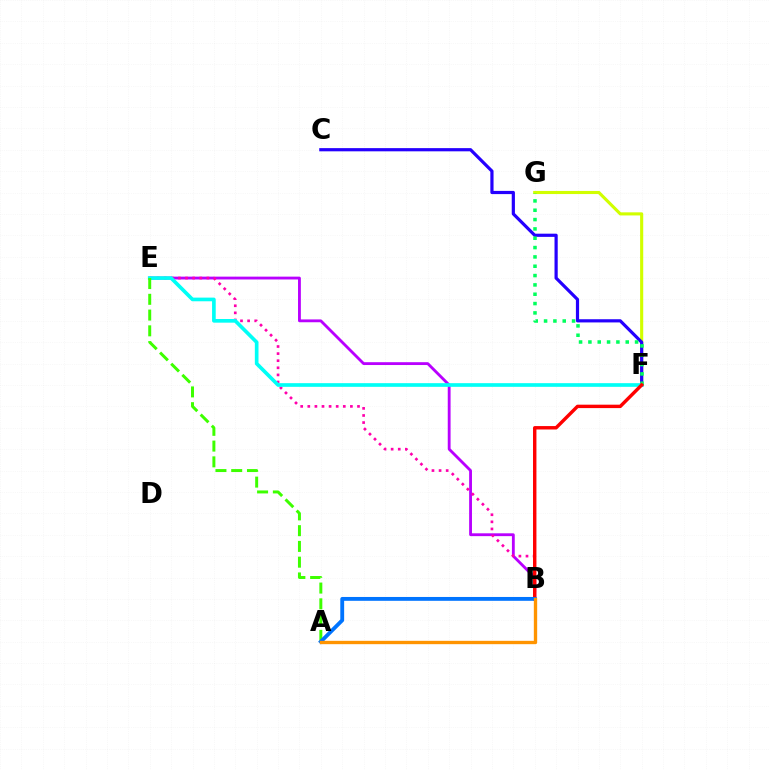{('B', 'E'): [{'color': '#b900ff', 'line_style': 'solid', 'thickness': 2.04}, {'color': '#ff00ac', 'line_style': 'dotted', 'thickness': 1.93}], ('F', 'G'): [{'color': '#d1ff00', 'line_style': 'solid', 'thickness': 2.24}, {'color': '#00ff5c', 'line_style': 'dotted', 'thickness': 2.54}], ('C', 'F'): [{'color': '#2500ff', 'line_style': 'solid', 'thickness': 2.3}], ('E', 'F'): [{'color': '#00fff6', 'line_style': 'solid', 'thickness': 2.64}], ('A', 'E'): [{'color': '#3dff00', 'line_style': 'dashed', 'thickness': 2.14}], ('B', 'F'): [{'color': '#ff0000', 'line_style': 'solid', 'thickness': 2.46}], ('A', 'B'): [{'color': '#0074ff', 'line_style': 'solid', 'thickness': 2.77}, {'color': '#ff9400', 'line_style': 'solid', 'thickness': 2.41}]}